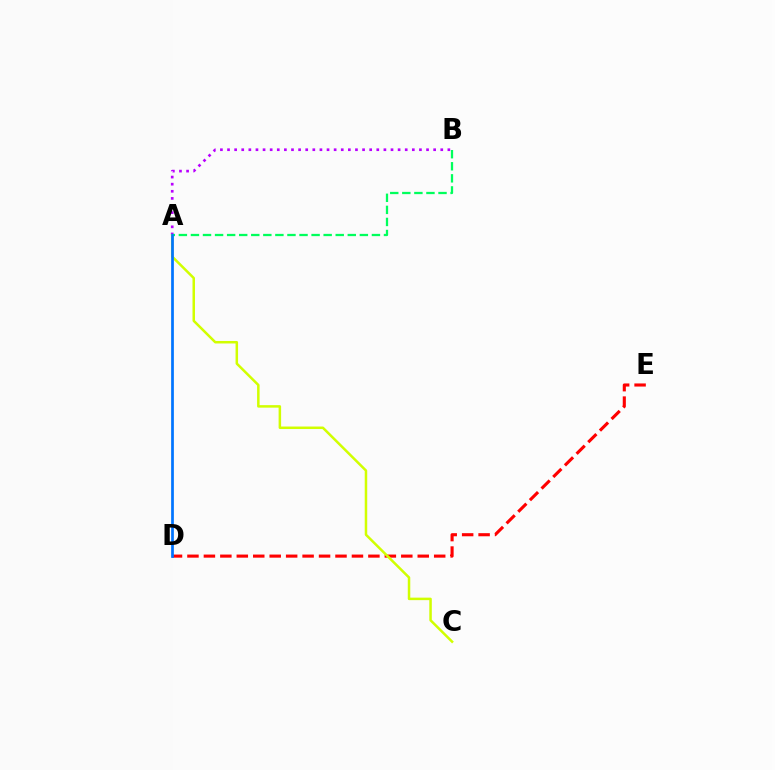{('A', 'B'): [{'color': '#b900ff', 'line_style': 'dotted', 'thickness': 1.93}, {'color': '#00ff5c', 'line_style': 'dashed', 'thickness': 1.64}], ('D', 'E'): [{'color': '#ff0000', 'line_style': 'dashed', 'thickness': 2.23}], ('A', 'C'): [{'color': '#d1ff00', 'line_style': 'solid', 'thickness': 1.8}], ('A', 'D'): [{'color': '#0074ff', 'line_style': 'solid', 'thickness': 1.97}]}